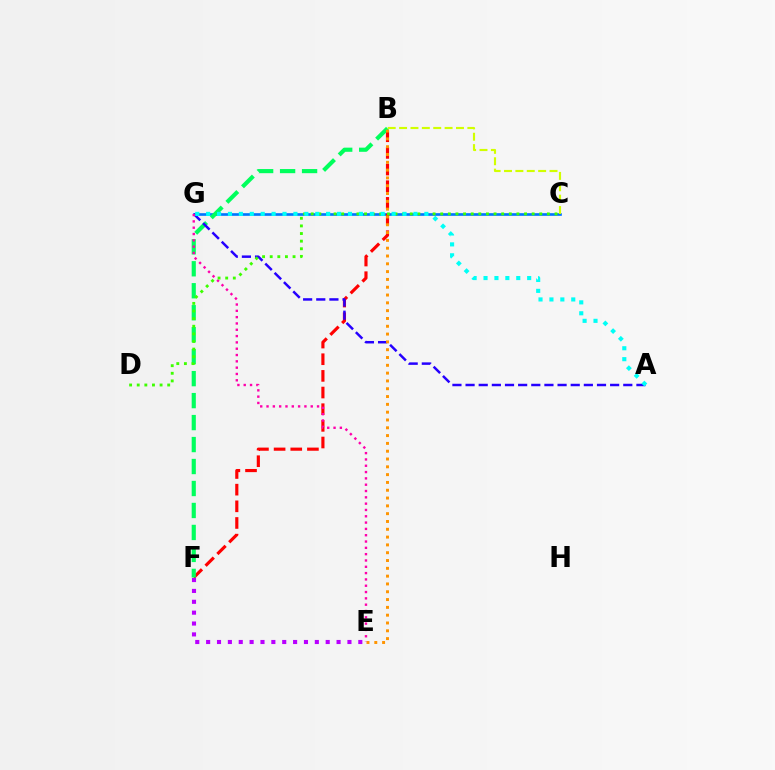{('C', 'G'): [{'color': '#0074ff', 'line_style': 'solid', 'thickness': 1.91}], ('B', 'F'): [{'color': '#ff0000', 'line_style': 'dashed', 'thickness': 2.26}, {'color': '#00ff5c', 'line_style': 'dashed', 'thickness': 2.98}], ('A', 'G'): [{'color': '#2500ff', 'line_style': 'dashed', 'thickness': 1.79}, {'color': '#00fff6', 'line_style': 'dotted', 'thickness': 2.96}], ('B', 'E'): [{'color': '#ff9400', 'line_style': 'dotted', 'thickness': 2.12}], ('E', 'G'): [{'color': '#ff00ac', 'line_style': 'dotted', 'thickness': 1.72}], ('C', 'D'): [{'color': '#3dff00', 'line_style': 'dotted', 'thickness': 2.07}], ('E', 'F'): [{'color': '#b900ff', 'line_style': 'dotted', 'thickness': 2.95}], ('B', 'C'): [{'color': '#d1ff00', 'line_style': 'dashed', 'thickness': 1.55}]}